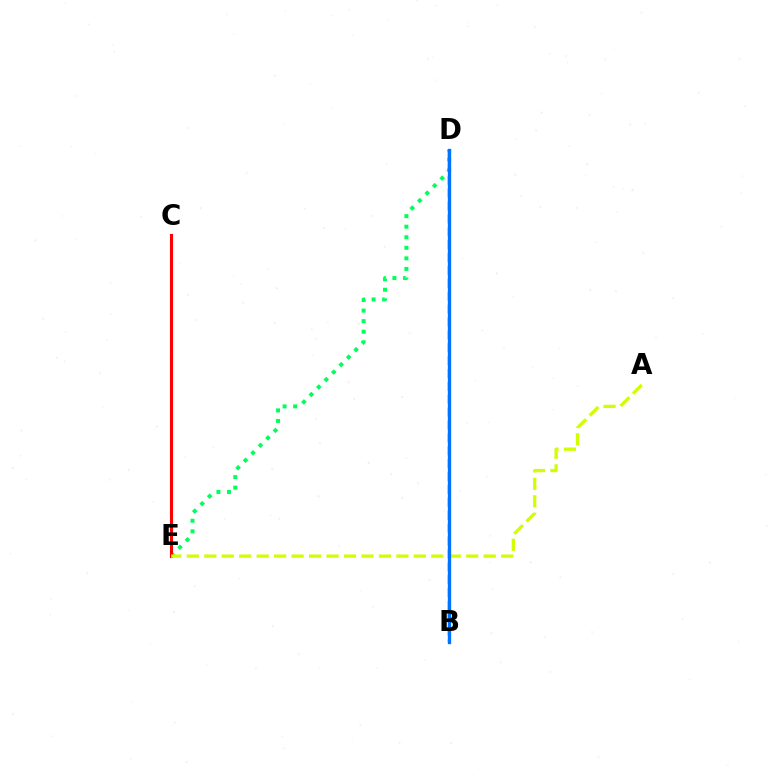{('D', 'E'): [{'color': '#00ff5c', 'line_style': 'dotted', 'thickness': 2.87}], ('C', 'E'): [{'color': '#ff0000', 'line_style': 'solid', 'thickness': 2.22}], ('A', 'E'): [{'color': '#d1ff00', 'line_style': 'dashed', 'thickness': 2.37}], ('B', 'D'): [{'color': '#b900ff', 'line_style': 'dashed', 'thickness': 1.75}, {'color': '#0074ff', 'line_style': 'solid', 'thickness': 2.39}]}